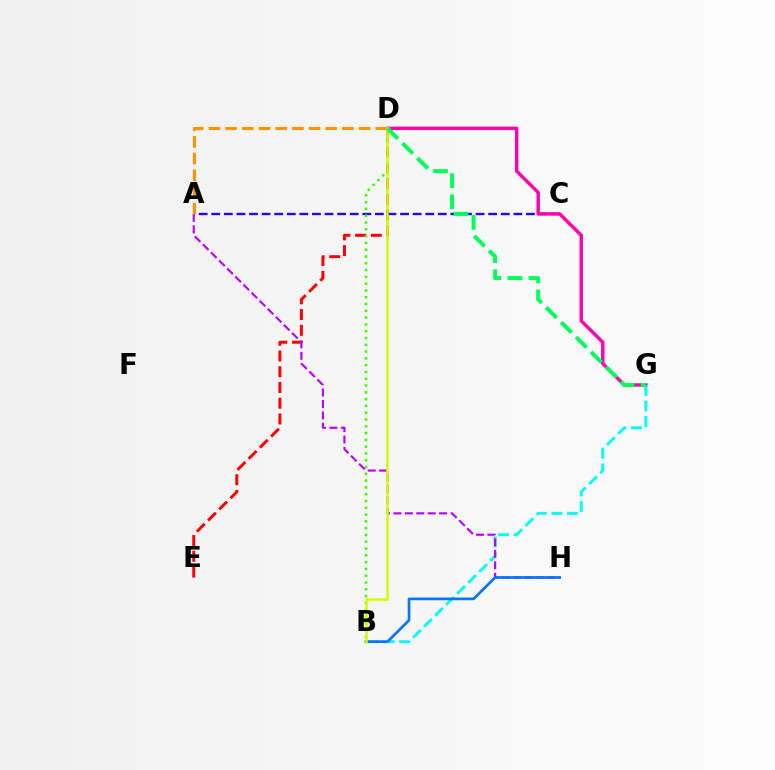{('D', 'E'): [{'color': '#ff0000', 'line_style': 'dashed', 'thickness': 2.14}], ('A', 'C'): [{'color': '#2500ff', 'line_style': 'dashed', 'thickness': 1.71}], ('D', 'G'): [{'color': '#ff00ac', 'line_style': 'solid', 'thickness': 2.45}, {'color': '#00ff5c', 'line_style': 'dashed', 'thickness': 2.87}], ('B', 'D'): [{'color': '#3dff00', 'line_style': 'dotted', 'thickness': 1.85}, {'color': '#d1ff00', 'line_style': 'solid', 'thickness': 1.81}], ('B', 'G'): [{'color': '#00fff6', 'line_style': 'dashed', 'thickness': 2.11}], ('A', 'H'): [{'color': '#b900ff', 'line_style': 'dashed', 'thickness': 1.55}], ('B', 'H'): [{'color': '#0074ff', 'line_style': 'solid', 'thickness': 1.93}], ('A', 'D'): [{'color': '#ff9400', 'line_style': 'dashed', 'thickness': 2.27}]}